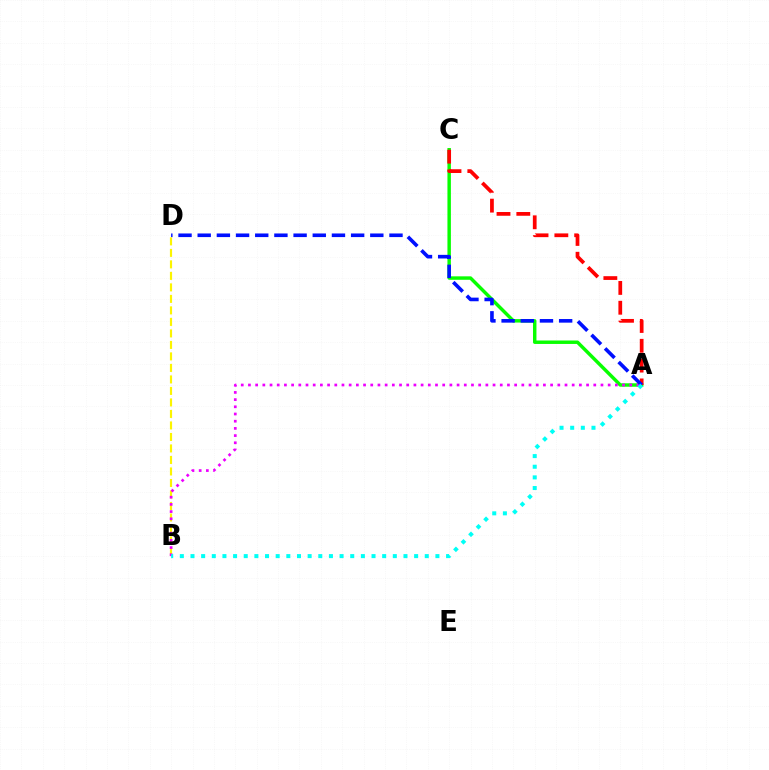{('A', 'C'): [{'color': '#08ff00', 'line_style': 'solid', 'thickness': 2.48}, {'color': '#ff0000', 'line_style': 'dashed', 'thickness': 2.69}], ('B', 'D'): [{'color': '#fcf500', 'line_style': 'dashed', 'thickness': 1.56}], ('A', 'B'): [{'color': '#ee00ff', 'line_style': 'dotted', 'thickness': 1.95}, {'color': '#00fff6', 'line_style': 'dotted', 'thickness': 2.89}], ('A', 'D'): [{'color': '#0010ff', 'line_style': 'dashed', 'thickness': 2.61}]}